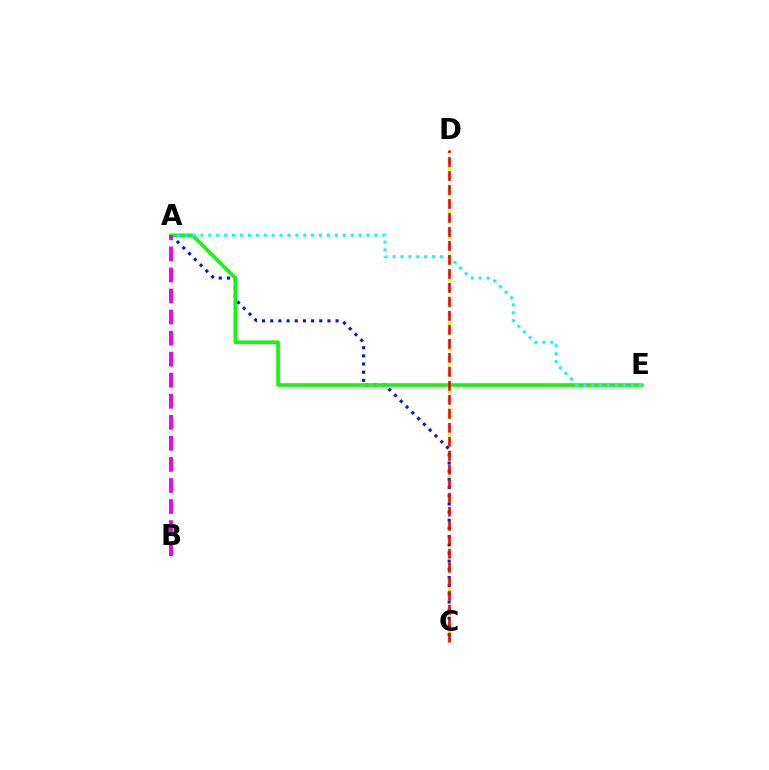{('C', 'D'): [{'color': '#fcf500', 'line_style': 'dotted', 'thickness': 2.33}, {'color': '#ff0000', 'line_style': 'dashed', 'thickness': 1.9}], ('A', 'C'): [{'color': '#0010ff', 'line_style': 'dotted', 'thickness': 2.22}], ('A', 'E'): [{'color': '#08ff00', 'line_style': 'solid', 'thickness': 2.61}, {'color': '#00fff6', 'line_style': 'dotted', 'thickness': 2.15}], ('A', 'B'): [{'color': '#ee00ff', 'line_style': 'dashed', 'thickness': 2.86}]}